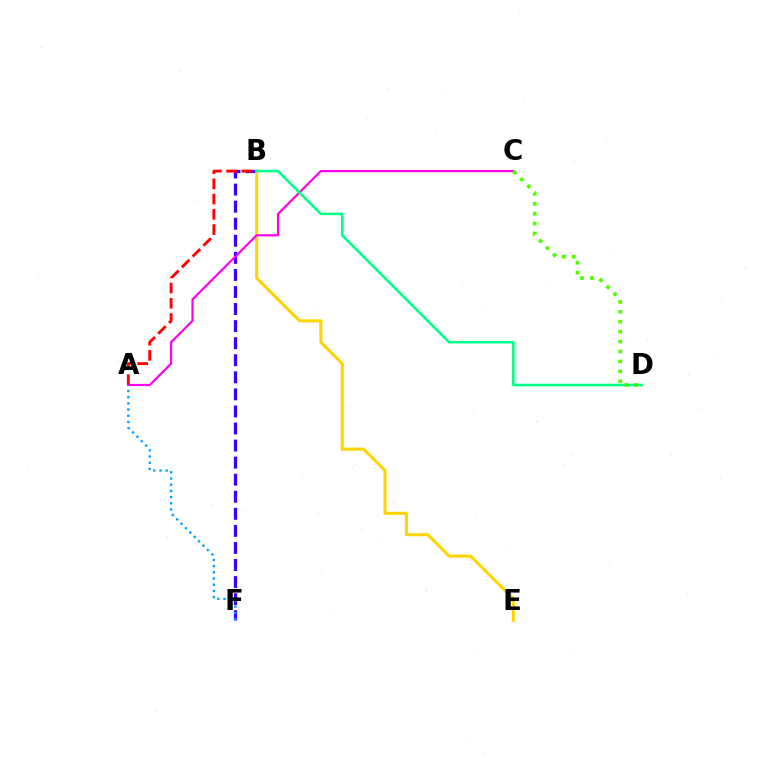{('B', 'F'): [{'color': '#3700ff', 'line_style': 'dashed', 'thickness': 2.32}], ('B', 'E'): [{'color': '#ffd500', 'line_style': 'solid', 'thickness': 2.22}], ('A', 'B'): [{'color': '#ff0000', 'line_style': 'dashed', 'thickness': 2.07}], ('A', 'F'): [{'color': '#009eff', 'line_style': 'dotted', 'thickness': 1.68}], ('A', 'C'): [{'color': '#ff00ed', 'line_style': 'solid', 'thickness': 1.58}], ('B', 'D'): [{'color': '#00ff86', 'line_style': 'solid', 'thickness': 1.85}], ('C', 'D'): [{'color': '#4fff00', 'line_style': 'dotted', 'thickness': 2.69}]}